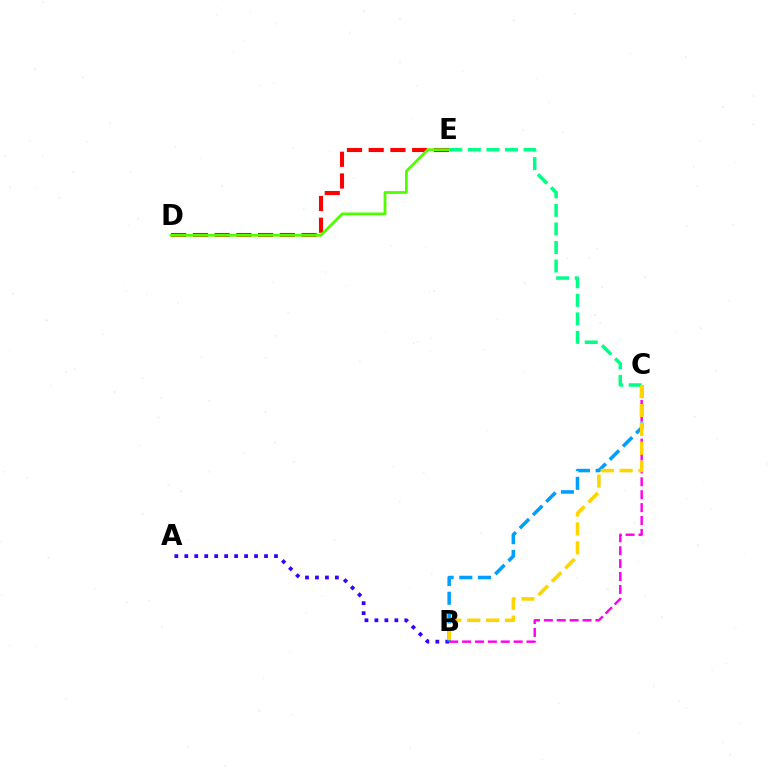{('A', 'B'): [{'color': '#3700ff', 'line_style': 'dotted', 'thickness': 2.71}], ('D', 'E'): [{'color': '#ff0000', 'line_style': 'dashed', 'thickness': 2.95}, {'color': '#4fff00', 'line_style': 'solid', 'thickness': 2.0}], ('B', 'C'): [{'color': '#009eff', 'line_style': 'dashed', 'thickness': 2.54}, {'color': '#ff00ed', 'line_style': 'dashed', 'thickness': 1.75}, {'color': '#ffd500', 'line_style': 'dashed', 'thickness': 2.57}], ('C', 'E'): [{'color': '#00ff86', 'line_style': 'dashed', 'thickness': 2.52}]}